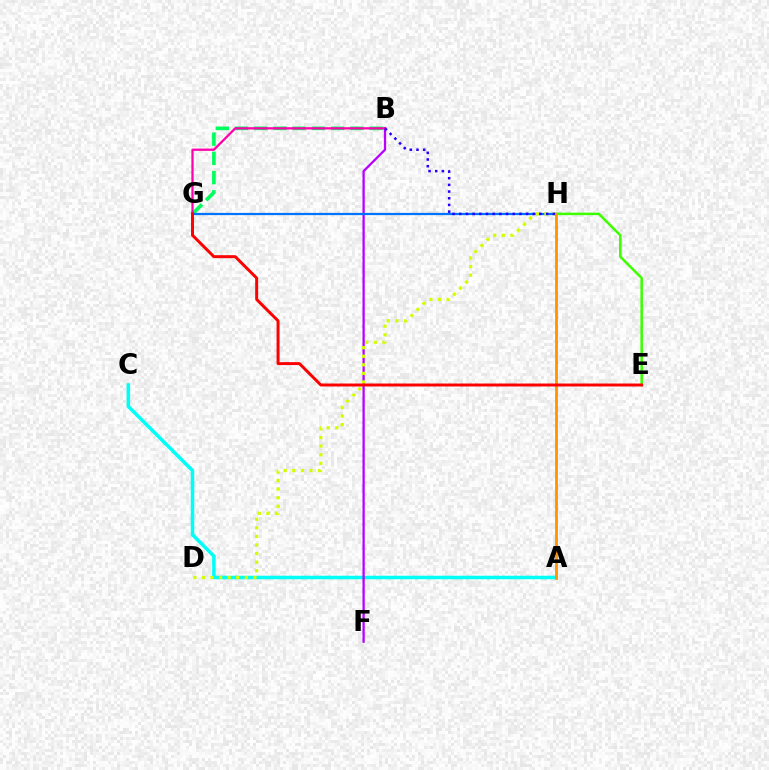{('B', 'G'): [{'color': '#00ff5c', 'line_style': 'dashed', 'thickness': 2.61}, {'color': '#ff00ac', 'line_style': 'solid', 'thickness': 1.63}], ('A', 'C'): [{'color': '#00fff6', 'line_style': 'solid', 'thickness': 2.53}], ('B', 'F'): [{'color': '#b900ff', 'line_style': 'solid', 'thickness': 1.64}], ('G', 'H'): [{'color': '#0074ff', 'line_style': 'solid', 'thickness': 1.62}], ('D', 'H'): [{'color': '#d1ff00', 'line_style': 'dotted', 'thickness': 2.33}], ('E', 'H'): [{'color': '#3dff00', 'line_style': 'solid', 'thickness': 1.82}], ('A', 'H'): [{'color': '#ff9400', 'line_style': 'solid', 'thickness': 2.02}], ('B', 'H'): [{'color': '#2500ff', 'line_style': 'dotted', 'thickness': 1.82}], ('E', 'G'): [{'color': '#ff0000', 'line_style': 'solid', 'thickness': 2.13}]}